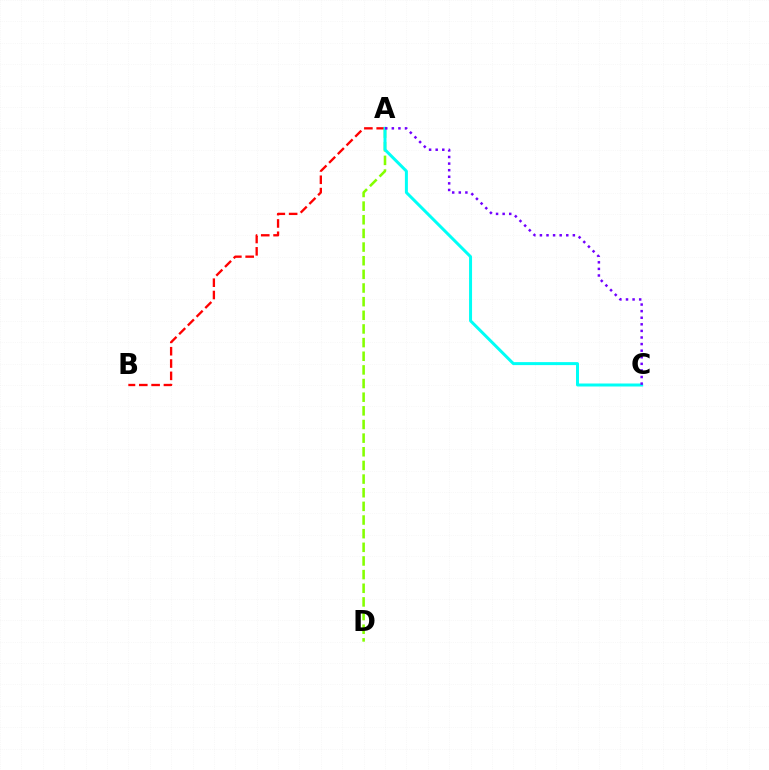{('A', 'B'): [{'color': '#ff0000', 'line_style': 'dashed', 'thickness': 1.67}], ('A', 'D'): [{'color': '#84ff00', 'line_style': 'dashed', 'thickness': 1.85}], ('A', 'C'): [{'color': '#00fff6', 'line_style': 'solid', 'thickness': 2.15}, {'color': '#7200ff', 'line_style': 'dotted', 'thickness': 1.79}]}